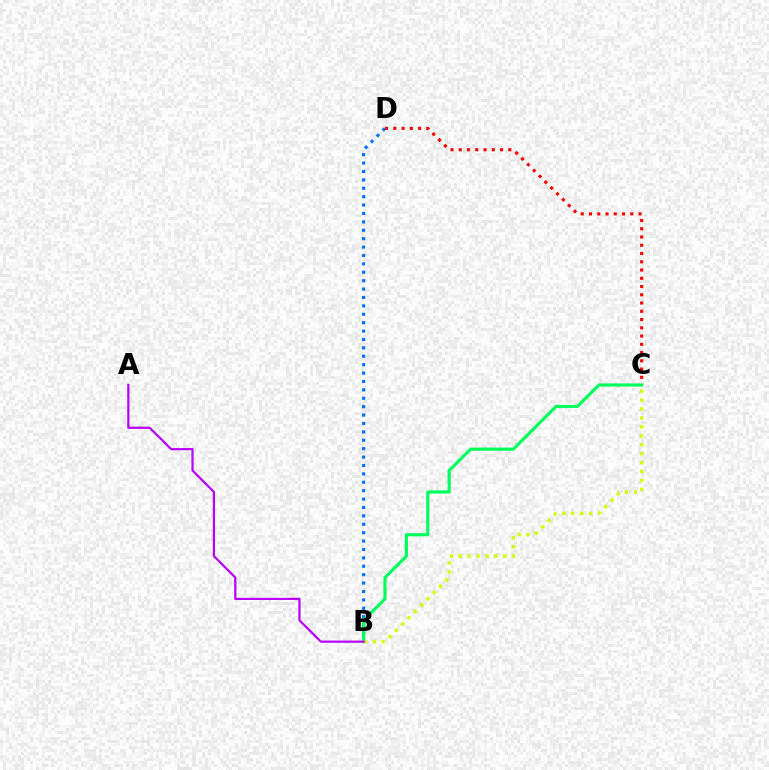{('B', 'D'): [{'color': '#0074ff', 'line_style': 'dotted', 'thickness': 2.28}], ('C', 'D'): [{'color': '#ff0000', 'line_style': 'dotted', 'thickness': 2.24}], ('B', 'C'): [{'color': '#00ff5c', 'line_style': 'solid', 'thickness': 2.25}, {'color': '#d1ff00', 'line_style': 'dotted', 'thickness': 2.43}], ('A', 'B'): [{'color': '#b900ff', 'line_style': 'solid', 'thickness': 1.59}]}